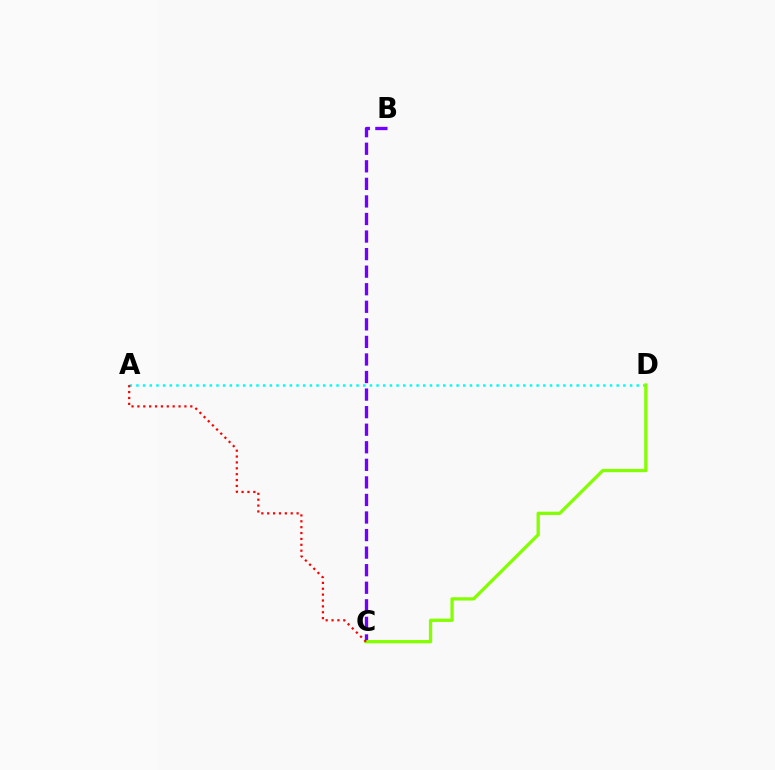{('A', 'D'): [{'color': '#00fff6', 'line_style': 'dotted', 'thickness': 1.81}], ('B', 'C'): [{'color': '#7200ff', 'line_style': 'dashed', 'thickness': 2.39}], ('C', 'D'): [{'color': '#84ff00', 'line_style': 'solid', 'thickness': 2.37}], ('A', 'C'): [{'color': '#ff0000', 'line_style': 'dotted', 'thickness': 1.6}]}